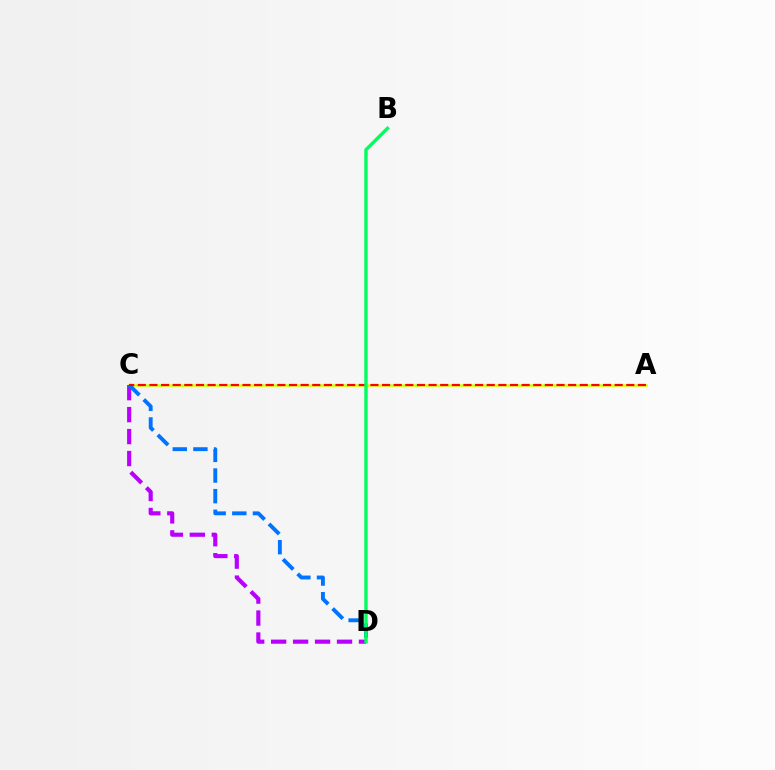{('A', 'C'): [{'color': '#d1ff00', 'line_style': 'solid', 'thickness': 1.83}, {'color': '#ff0000', 'line_style': 'dashed', 'thickness': 1.58}], ('C', 'D'): [{'color': '#b900ff', 'line_style': 'dashed', 'thickness': 2.98}, {'color': '#0074ff', 'line_style': 'dashed', 'thickness': 2.8}], ('B', 'D'): [{'color': '#00ff5c', 'line_style': 'solid', 'thickness': 2.44}]}